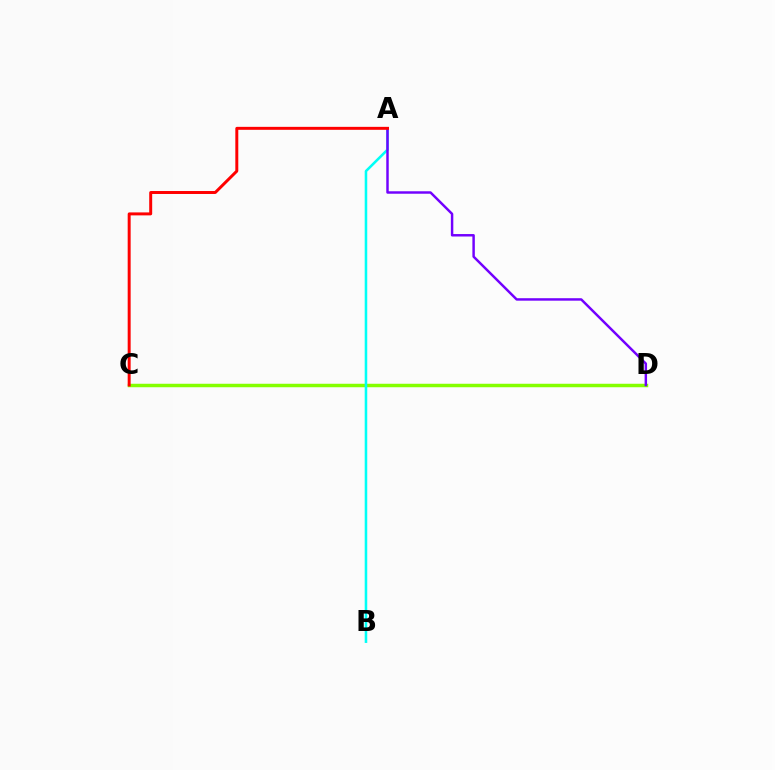{('C', 'D'): [{'color': '#84ff00', 'line_style': 'solid', 'thickness': 2.5}], ('A', 'B'): [{'color': '#00fff6', 'line_style': 'solid', 'thickness': 1.84}], ('A', 'D'): [{'color': '#7200ff', 'line_style': 'solid', 'thickness': 1.77}], ('A', 'C'): [{'color': '#ff0000', 'line_style': 'solid', 'thickness': 2.13}]}